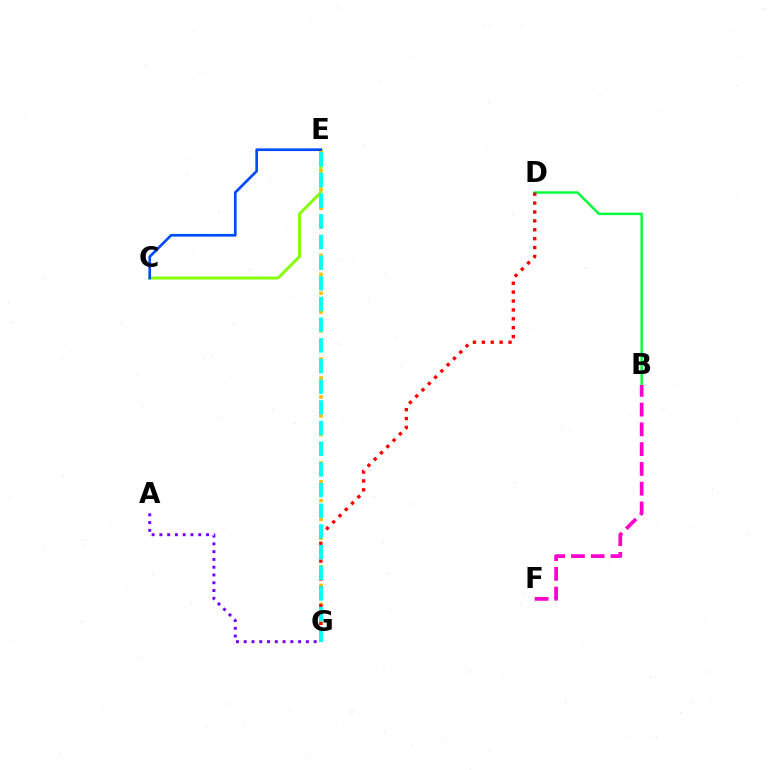{('B', 'D'): [{'color': '#00ff39', 'line_style': 'solid', 'thickness': 1.75}], ('A', 'G'): [{'color': '#7200ff', 'line_style': 'dotted', 'thickness': 2.11}], ('C', 'E'): [{'color': '#84ff00', 'line_style': 'solid', 'thickness': 2.1}, {'color': '#004bff', 'line_style': 'solid', 'thickness': 1.92}], ('E', 'G'): [{'color': '#ffbd00', 'line_style': 'dotted', 'thickness': 2.56}, {'color': '#00fff6', 'line_style': 'dashed', 'thickness': 2.81}], ('D', 'G'): [{'color': '#ff0000', 'line_style': 'dotted', 'thickness': 2.42}], ('B', 'F'): [{'color': '#ff00cf', 'line_style': 'dashed', 'thickness': 2.69}]}